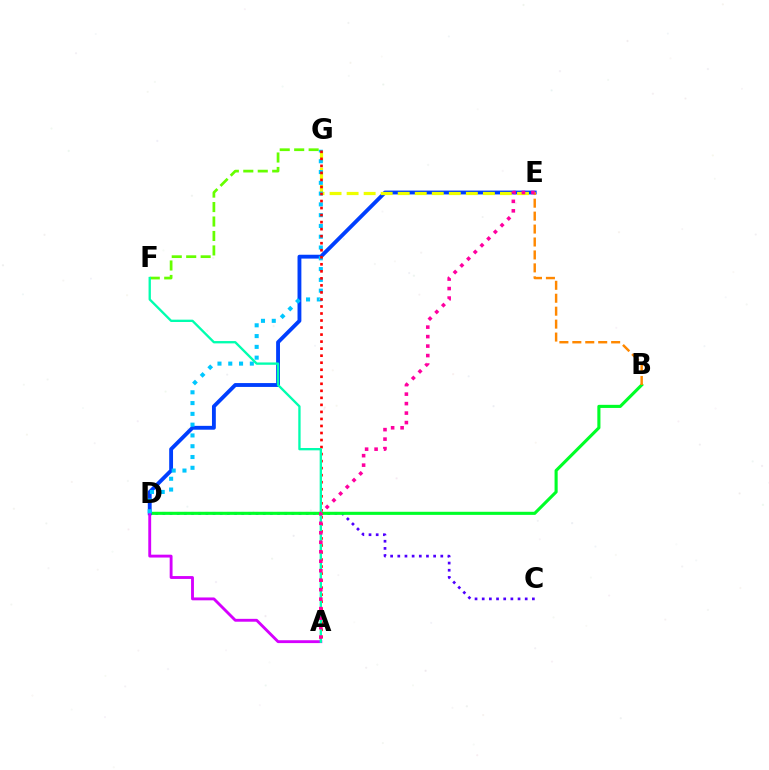{('C', 'D'): [{'color': '#4f00ff', 'line_style': 'dotted', 'thickness': 1.95}], ('B', 'D'): [{'color': '#00ff27', 'line_style': 'solid', 'thickness': 2.23}], ('D', 'E'): [{'color': '#003fff', 'line_style': 'solid', 'thickness': 2.77}], ('E', 'G'): [{'color': '#eeff00', 'line_style': 'dashed', 'thickness': 2.31}], ('B', 'E'): [{'color': '#ff8800', 'line_style': 'dashed', 'thickness': 1.76}], ('A', 'D'): [{'color': '#d600ff', 'line_style': 'solid', 'thickness': 2.06}], ('D', 'G'): [{'color': '#00c7ff', 'line_style': 'dotted', 'thickness': 2.93}], ('F', 'G'): [{'color': '#66ff00', 'line_style': 'dashed', 'thickness': 1.96}], ('A', 'G'): [{'color': '#ff0000', 'line_style': 'dotted', 'thickness': 1.91}], ('A', 'F'): [{'color': '#00ffaf', 'line_style': 'solid', 'thickness': 1.68}], ('A', 'E'): [{'color': '#ff00a0', 'line_style': 'dotted', 'thickness': 2.58}]}